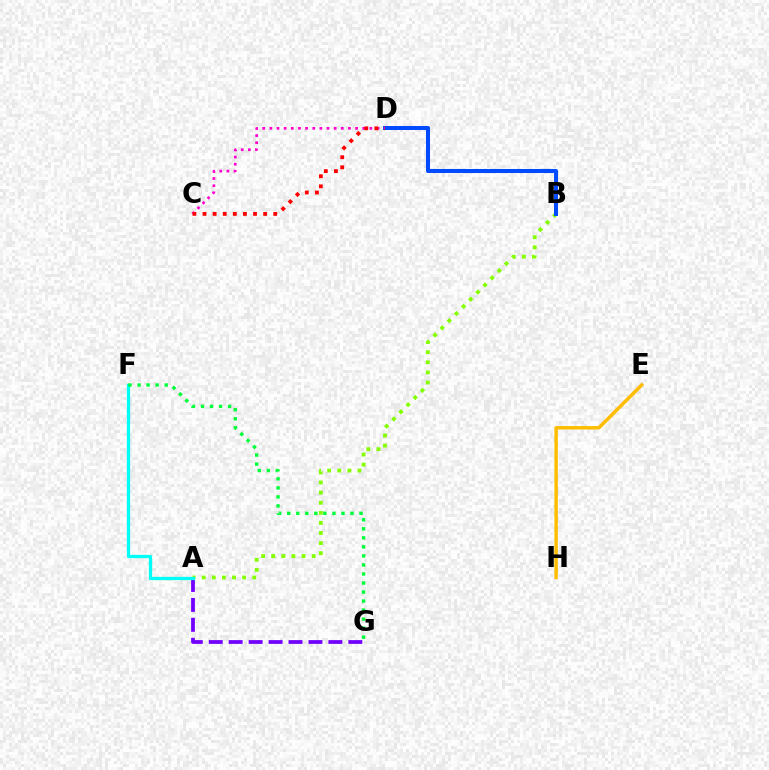{('A', 'B'): [{'color': '#84ff00', 'line_style': 'dotted', 'thickness': 2.75}], ('A', 'G'): [{'color': '#7200ff', 'line_style': 'dashed', 'thickness': 2.71}], ('E', 'H'): [{'color': '#ffbd00', 'line_style': 'solid', 'thickness': 2.48}], ('B', 'D'): [{'color': '#004bff', 'line_style': 'solid', 'thickness': 2.9}], ('C', 'D'): [{'color': '#ff00cf', 'line_style': 'dotted', 'thickness': 1.94}, {'color': '#ff0000', 'line_style': 'dotted', 'thickness': 2.75}], ('A', 'F'): [{'color': '#00fff6', 'line_style': 'solid', 'thickness': 2.36}], ('F', 'G'): [{'color': '#00ff39', 'line_style': 'dotted', 'thickness': 2.45}]}